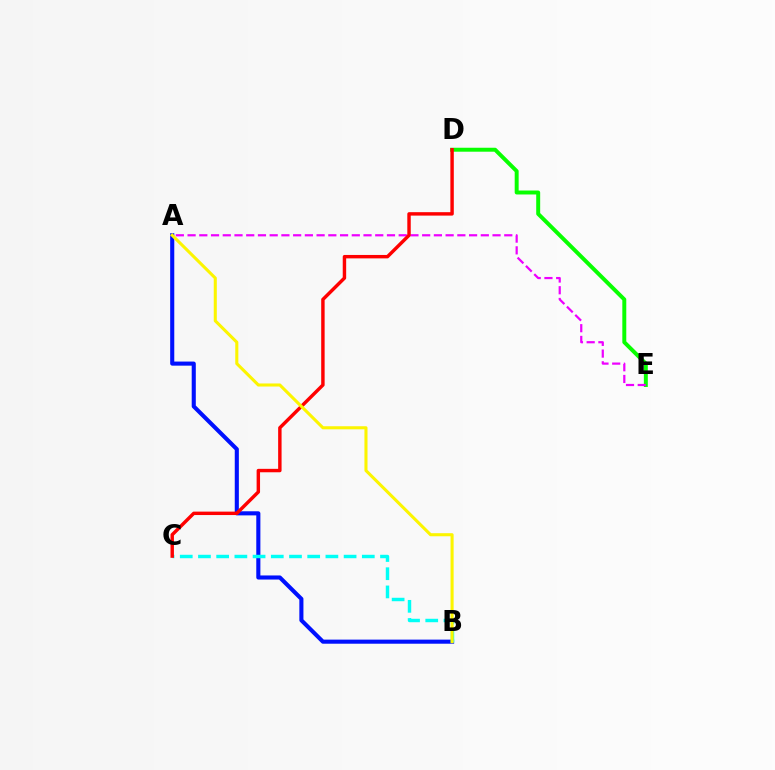{('D', 'E'): [{'color': '#08ff00', 'line_style': 'solid', 'thickness': 2.85}], ('A', 'B'): [{'color': '#0010ff', 'line_style': 'solid', 'thickness': 2.95}, {'color': '#fcf500', 'line_style': 'solid', 'thickness': 2.21}], ('B', 'C'): [{'color': '#00fff6', 'line_style': 'dashed', 'thickness': 2.47}], ('A', 'E'): [{'color': '#ee00ff', 'line_style': 'dashed', 'thickness': 1.59}], ('C', 'D'): [{'color': '#ff0000', 'line_style': 'solid', 'thickness': 2.47}]}